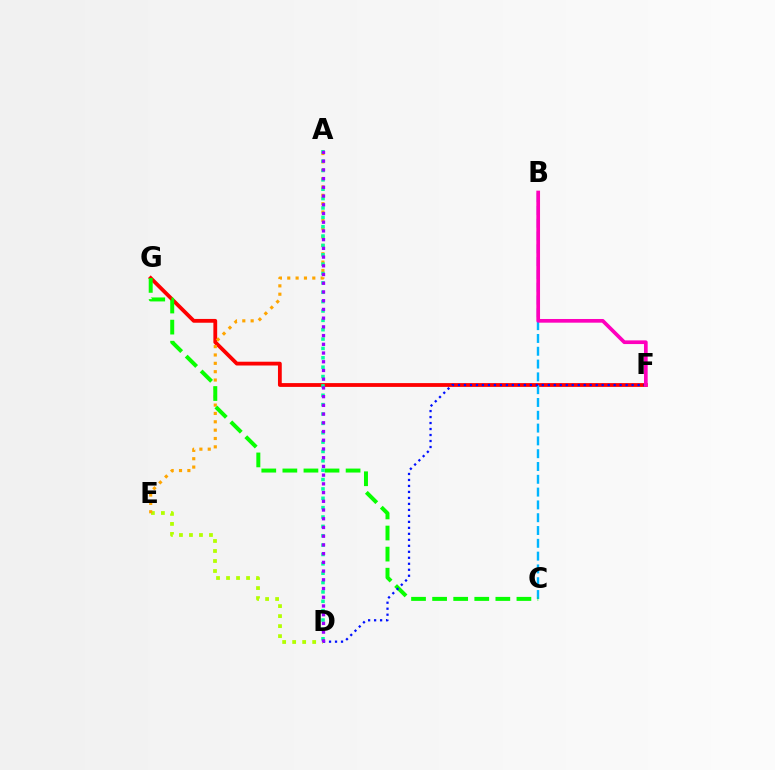{('F', 'G'): [{'color': '#ff0000', 'line_style': 'solid', 'thickness': 2.73}], ('B', 'C'): [{'color': '#00b5ff', 'line_style': 'dashed', 'thickness': 1.74}], ('D', 'E'): [{'color': '#b3ff00', 'line_style': 'dotted', 'thickness': 2.72}], ('A', 'E'): [{'color': '#ffa500', 'line_style': 'dotted', 'thickness': 2.27}], ('C', 'G'): [{'color': '#08ff00', 'line_style': 'dashed', 'thickness': 2.86}], ('A', 'D'): [{'color': '#00ff9d', 'line_style': 'dotted', 'thickness': 2.54}, {'color': '#9b00ff', 'line_style': 'dotted', 'thickness': 2.37}], ('D', 'F'): [{'color': '#0010ff', 'line_style': 'dotted', 'thickness': 1.63}], ('B', 'F'): [{'color': '#ff00bd', 'line_style': 'solid', 'thickness': 2.66}]}